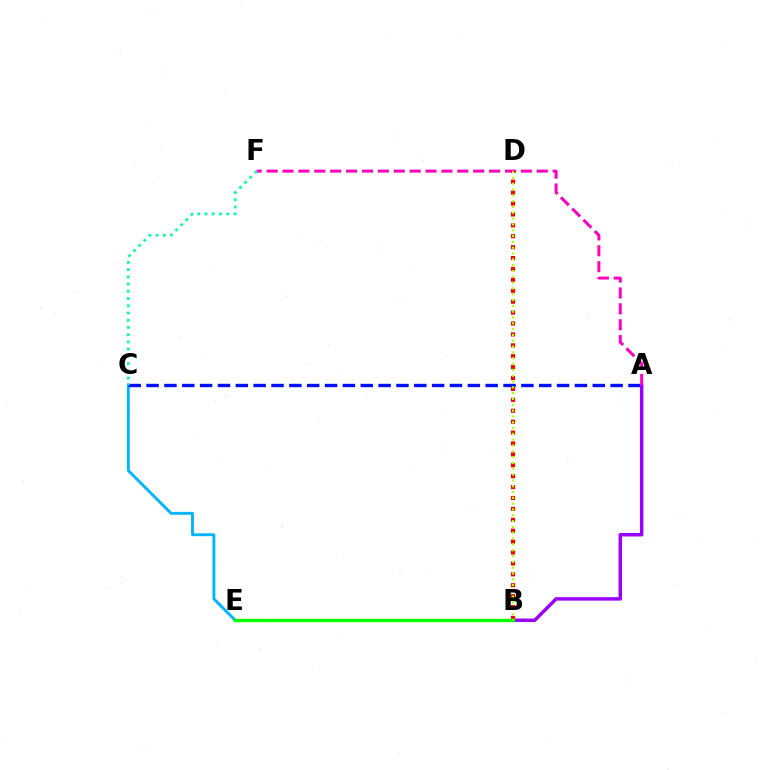{('C', 'E'): [{'color': '#00b5ff', 'line_style': 'solid', 'thickness': 2.07}], ('A', 'C'): [{'color': '#0010ff', 'line_style': 'dashed', 'thickness': 2.42}], ('B', 'E'): [{'color': '#ffa500', 'line_style': 'dashed', 'thickness': 1.64}, {'color': '#08ff00', 'line_style': 'solid', 'thickness': 2.39}], ('A', 'B'): [{'color': '#9b00ff', 'line_style': 'solid', 'thickness': 2.49}], ('A', 'F'): [{'color': '#ff00bd', 'line_style': 'dashed', 'thickness': 2.16}], ('B', 'D'): [{'color': '#ff0000', 'line_style': 'dotted', 'thickness': 2.96}, {'color': '#b3ff00', 'line_style': 'dotted', 'thickness': 1.58}], ('C', 'F'): [{'color': '#00ff9d', 'line_style': 'dotted', 'thickness': 1.96}]}